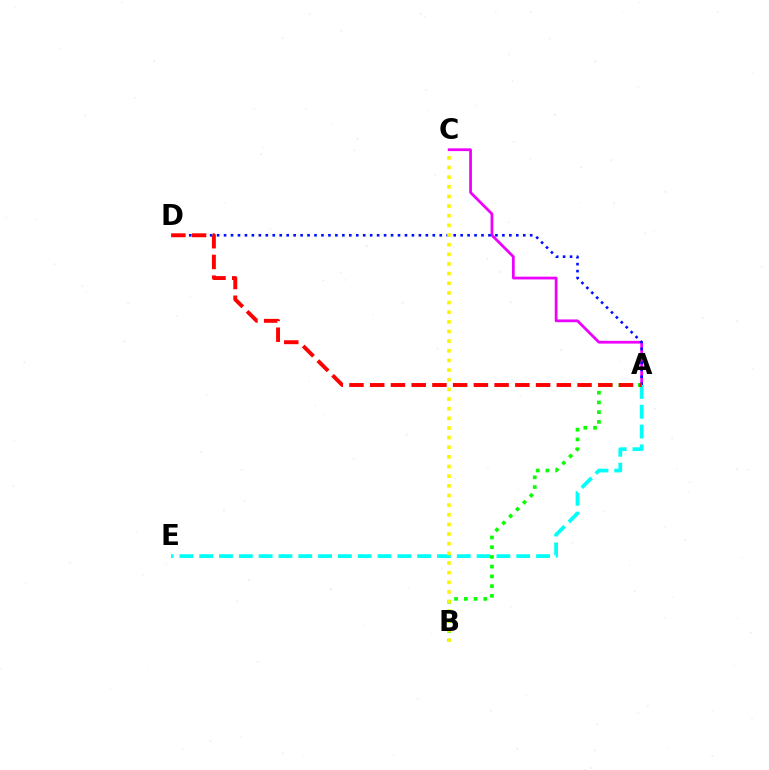{('A', 'C'): [{'color': '#ee00ff', 'line_style': 'solid', 'thickness': 1.98}], ('A', 'D'): [{'color': '#0010ff', 'line_style': 'dotted', 'thickness': 1.89}, {'color': '#ff0000', 'line_style': 'dashed', 'thickness': 2.82}], ('A', 'E'): [{'color': '#00fff6', 'line_style': 'dashed', 'thickness': 2.69}], ('A', 'B'): [{'color': '#08ff00', 'line_style': 'dotted', 'thickness': 2.64}], ('B', 'C'): [{'color': '#fcf500', 'line_style': 'dotted', 'thickness': 2.62}]}